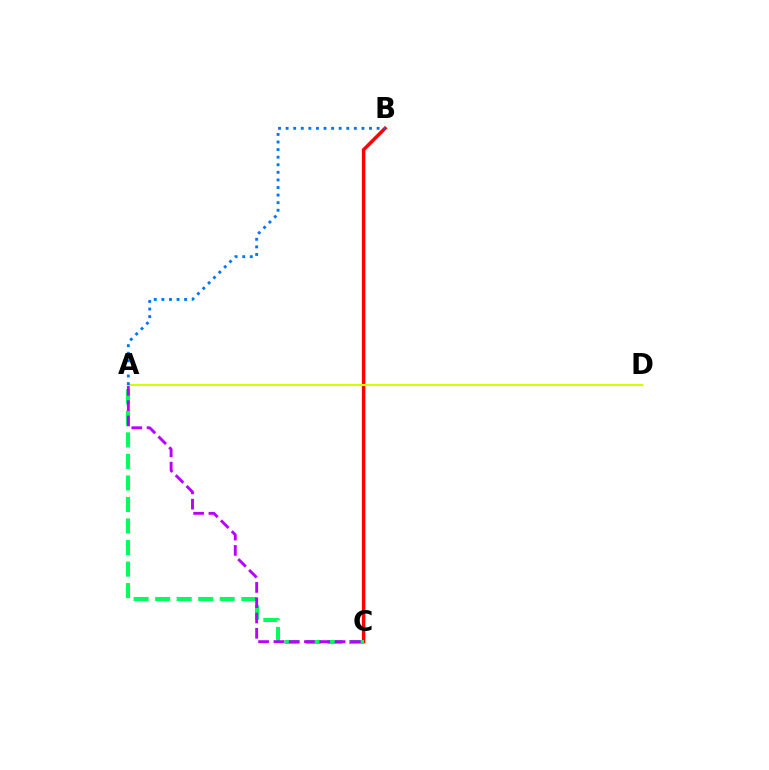{('B', 'C'): [{'color': '#ff0000', 'line_style': 'solid', 'thickness': 2.49}], ('A', 'C'): [{'color': '#00ff5c', 'line_style': 'dashed', 'thickness': 2.92}, {'color': '#b900ff', 'line_style': 'dashed', 'thickness': 2.08}], ('A', 'D'): [{'color': '#d1ff00', 'line_style': 'solid', 'thickness': 1.51}], ('A', 'B'): [{'color': '#0074ff', 'line_style': 'dotted', 'thickness': 2.06}]}